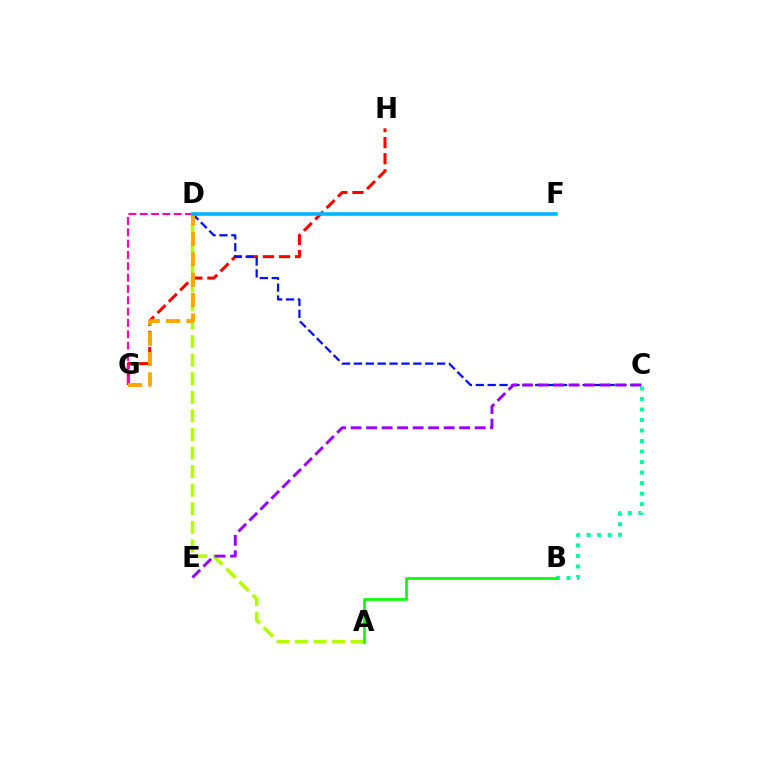{('B', 'C'): [{'color': '#00ff9d', 'line_style': 'dotted', 'thickness': 2.86}], ('G', 'H'): [{'color': '#ff0000', 'line_style': 'dashed', 'thickness': 2.19}], ('D', 'G'): [{'color': '#ff00bd', 'line_style': 'dashed', 'thickness': 1.54}, {'color': '#ffa500', 'line_style': 'dashed', 'thickness': 2.77}], ('C', 'D'): [{'color': '#0010ff', 'line_style': 'dashed', 'thickness': 1.61}], ('A', 'D'): [{'color': '#b3ff00', 'line_style': 'dashed', 'thickness': 2.52}], ('C', 'E'): [{'color': '#9b00ff', 'line_style': 'dashed', 'thickness': 2.11}], ('D', 'F'): [{'color': '#00b5ff', 'line_style': 'solid', 'thickness': 2.6}], ('A', 'B'): [{'color': '#08ff00', 'line_style': 'solid', 'thickness': 1.94}]}